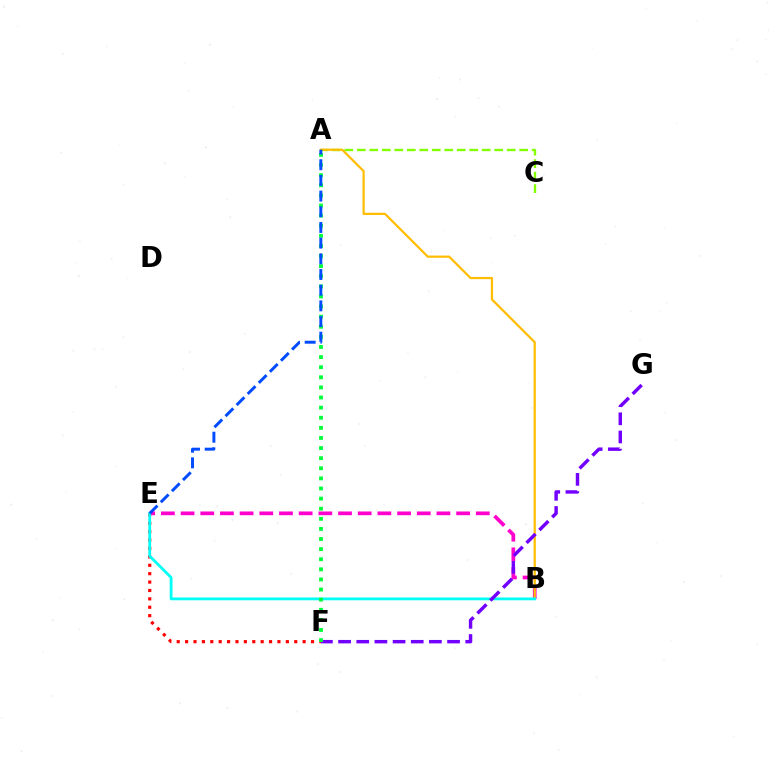{('E', 'F'): [{'color': '#ff0000', 'line_style': 'dotted', 'thickness': 2.28}], ('A', 'C'): [{'color': '#84ff00', 'line_style': 'dashed', 'thickness': 1.7}], ('B', 'E'): [{'color': '#ff00cf', 'line_style': 'dashed', 'thickness': 2.67}, {'color': '#00fff6', 'line_style': 'solid', 'thickness': 2.0}], ('A', 'B'): [{'color': '#ffbd00', 'line_style': 'solid', 'thickness': 1.6}], ('F', 'G'): [{'color': '#7200ff', 'line_style': 'dashed', 'thickness': 2.47}], ('A', 'F'): [{'color': '#00ff39', 'line_style': 'dotted', 'thickness': 2.75}], ('A', 'E'): [{'color': '#004bff', 'line_style': 'dashed', 'thickness': 2.13}]}